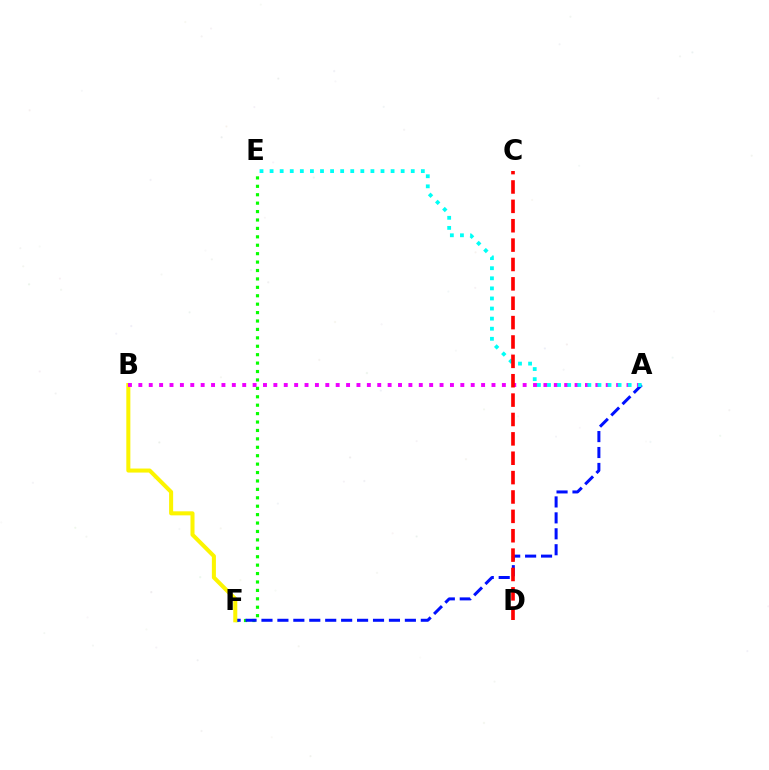{('E', 'F'): [{'color': '#08ff00', 'line_style': 'dotted', 'thickness': 2.29}], ('A', 'F'): [{'color': '#0010ff', 'line_style': 'dashed', 'thickness': 2.16}], ('B', 'F'): [{'color': '#fcf500', 'line_style': 'solid', 'thickness': 2.9}], ('A', 'B'): [{'color': '#ee00ff', 'line_style': 'dotted', 'thickness': 2.82}], ('A', 'E'): [{'color': '#00fff6', 'line_style': 'dotted', 'thickness': 2.74}], ('C', 'D'): [{'color': '#ff0000', 'line_style': 'dashed', 'thickness': 2.63}]}